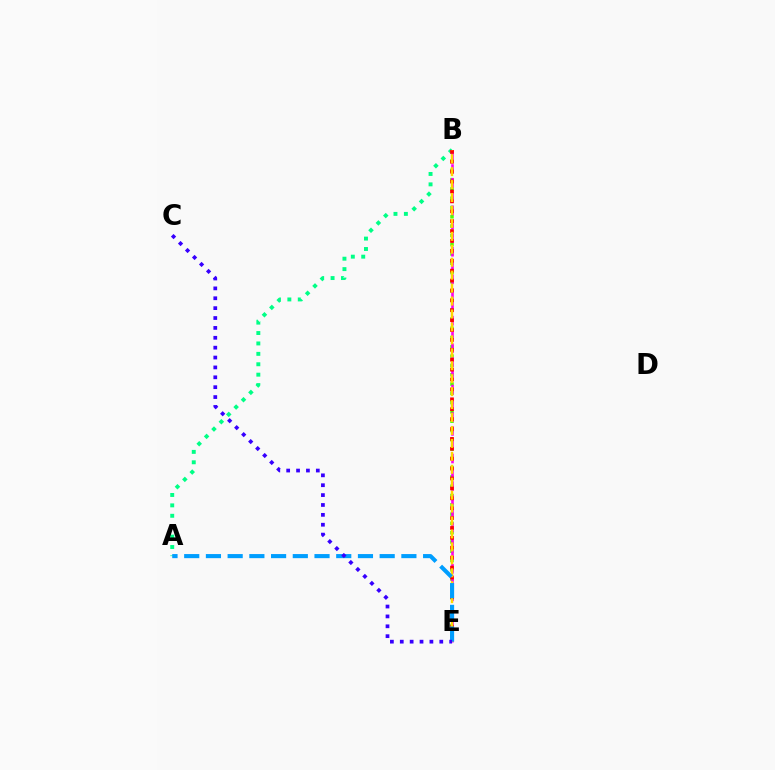{('B', 'E'): [{'color': '#4fff00', 'line_style': 'dotted', 'thickness': 2.52}, {'color': '#ff00ed', 'line_style': 'dashed', 'thickness': 1.87}, {'color': '#ff0000', 'line_style': 'dotted', 'thickness': 2.69}, {'color': '#ffd500', 'line_style': 'dashed', 'thickness': 1.76}], ('A', 'B'): [{'color': '#00ff86', 'line_style': 'dotted', 'thickness': 2.83}], ('A', 'E'): [{'color': '#009eff', 'line_style': 'dashed', 'thickness': 2.95}], ('C', 'E'): [{'color': '#3700ff', 'line_style': 'dotted', 'thickness': 2.68}]}